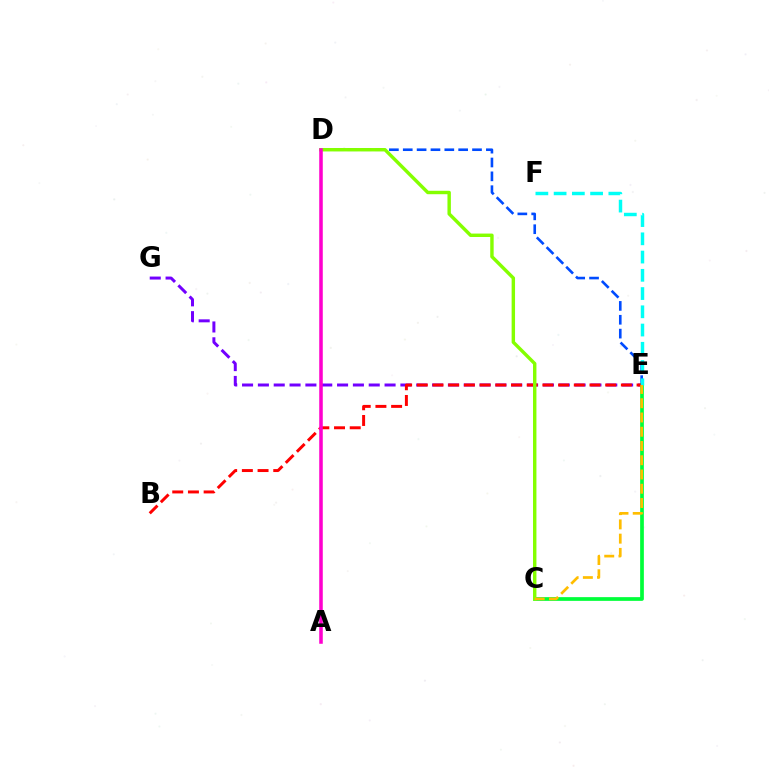{('E', 'G'): [{'color': '#7200ff', 'line_style': 'dashed', 'thickness': 2.15}], ('D', 'E'): [{'color': '#004bff', 'line_style': 'dashed', 'thickness': 1.88}], ('C', 'E'): [{'color': '#00ff39', 'line_style': 'solid', 'thickness': 2.68}, {'color': '#ffbd00', 'line_style': 'dashed', 'thickness': 1.94}], ('B', 'E'): [{'color': '#ff0000', 'line_style': 'dashed', 'thickness': 2.13}], ('C', 'D'): [{'color': '#84ff00', 'line_style': 'solid', 'thickness': 2.46}], ('E', 'F'): [{'color': '#00fff6', 'line_style': 'dashed', 'thickness': 2.48}], ('A', 'D'): [{'color': '#ff00cf', 'line_style': 'solid', 'thickness': 2.55}]}